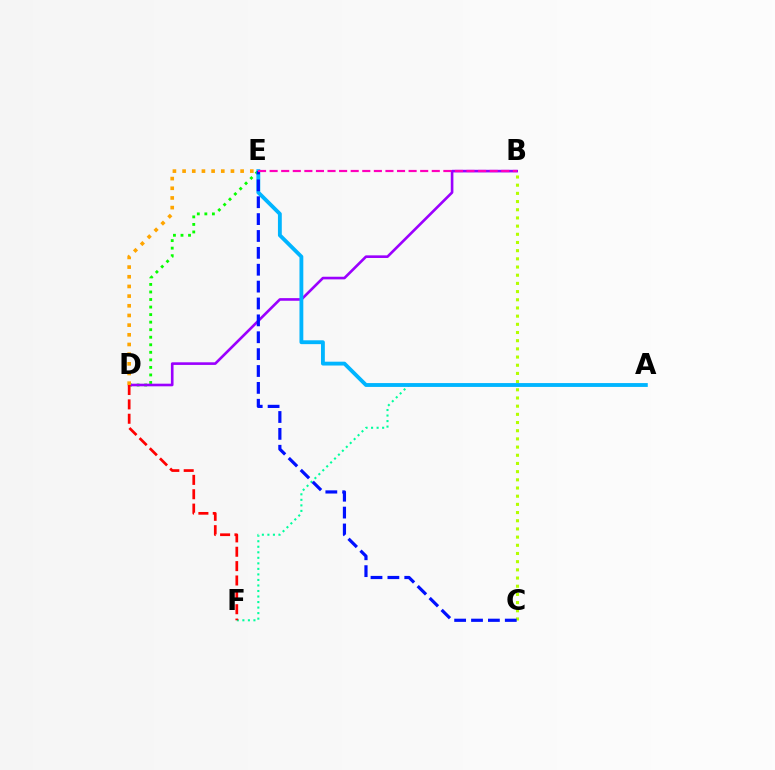{('D', 'E'): [{'color': '#08ff00', 'line_style': 'dotted', 'thickness': 2.05}, {'color': '#ffa500', 'line_style': 'dotted', 'thickness': 2.63}], ('A', 'F'): [{'color': '#00ff9d', 'line_style': 'dotted', 'thickness': 1.5}], ('B', 'D'): [{'color': '#9b00ff', 'line_style': 'solid', 'thickness': 1.89}], ('B', 'C'): [{'color': '#b3ff00', 'line_style': 'dotted', 'thickness': 2.22}], ('A', 'E'): [{'color': '#00b5ff', 'line_style': 'solid', 'thickness': 2.77}], ('C', 'E'): [{'color': '#0010ff', 'line_style': 'dashed', 'thickness': 2.29}], ('B', 'E'): [{'color': '#ff00bd', 'line_style': 'dashed', 'thickness': 1.57}], ('D', 'F'): [{'color': '#ff0000', 'line_style': 'dashed', 'thickness': 1.95}]}